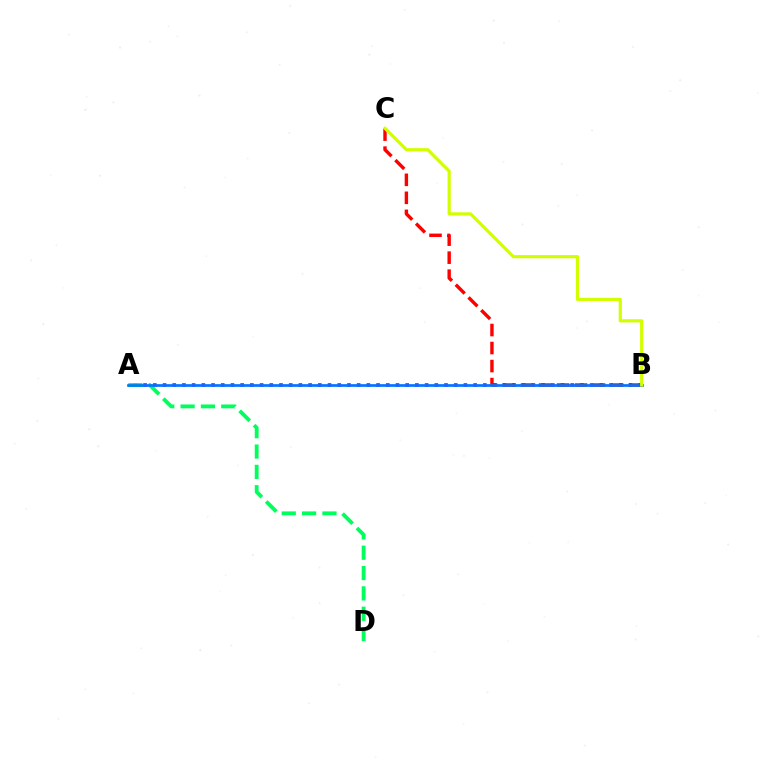{('A', 'B'): [{'color': '#b900ff', 'line_style': 'dotted', 'thickness': 2.64}, {'color': '#0074ff', 'line_style': 'solid', 'thickness': 1.94}], ('A', 'D'): [{'color': '#00ff5c', 'line_style': 'dashed', 'thickness': 2.76}], ('B', 'C'): [{'color': '#ff0000', 'line_style': 'dashed', 'thickness': 2.45}, {'color': '#d1ff00', 'line_style': 'solid', 'thickness': 2.28}]}